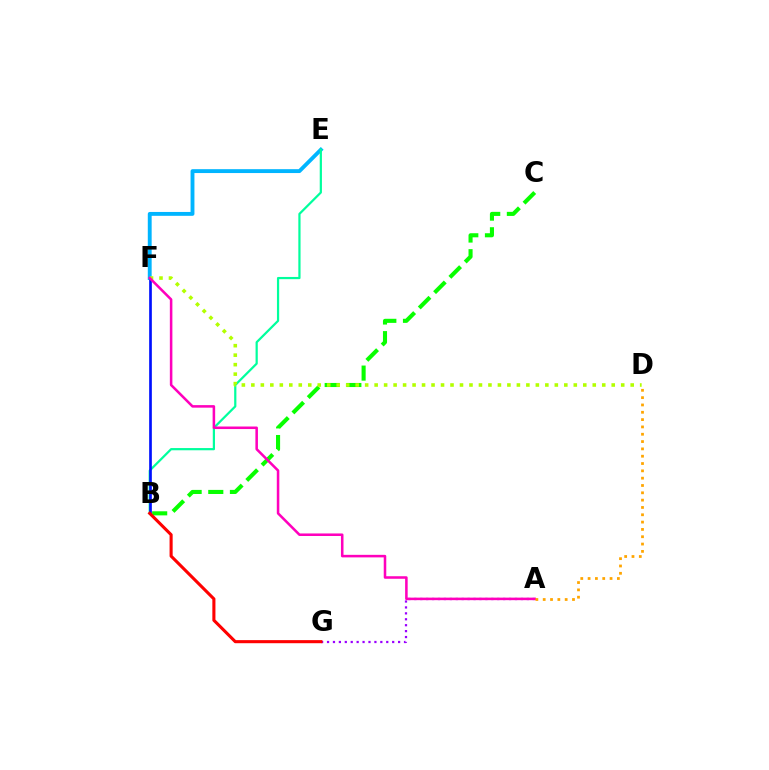{('E', 'F'): [{'color': '#00b5ff', 'line_style': 'solid', 'thickness': 2.79}], ('B', 'E'): [{'color': '#00ff9d', 'line_style': 'solid', 'thickness': 1.59}], ('B', 'F'): [{'color': '#0010ff', 'line_style': 'solid', 'thickness': 1.93}], ('A', 'G'): [{'color': '#9b00ff', 'line_style': 'dotted', 'thickness': 1.61}], ('B', 'C'): [{'color': '#08ff00', 'line_style': 'dashed', 'thickness': 2.94}], ('B', 'G'): [{'color': '#ff0000', 'line_style': 'solid', 'thickness': 2.22}], ('D', 'F'): [{'color': '#b3ff00', 'line_style': 'dotted', 'thickness': 2.58}], ('A', 'F'): [{'color': '#ff00bd', 'line_style': 'solid', 'thickness': 1.83}], ('A', 'D'): [{'color': '#ffa500', 'line_style': 'dotted', 'thickness': 1.99}]}